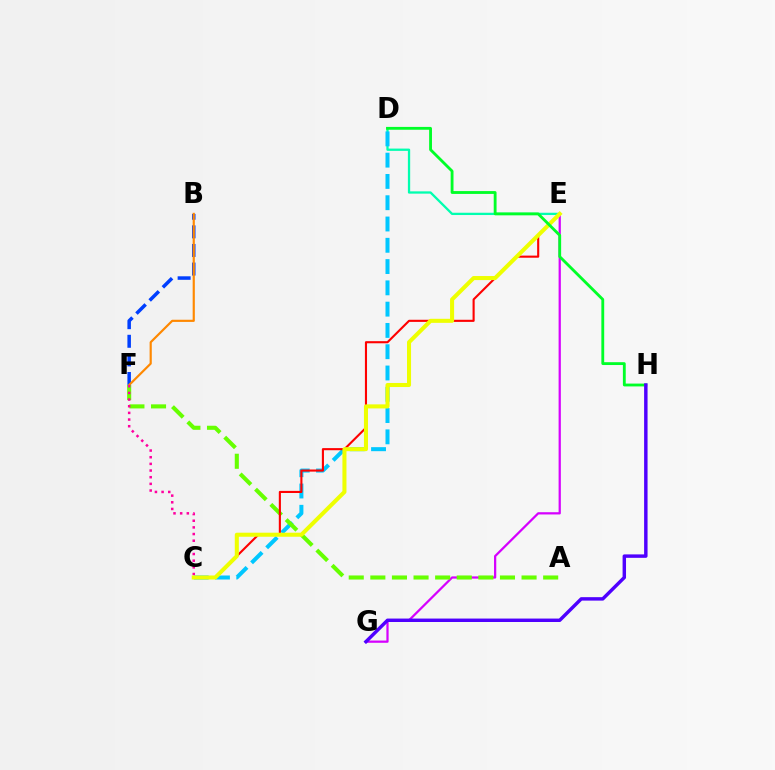{('D', 'E'): [{'color': '#00ffaf', 'line_style': 'solid', 'thickness': 1.65}], ('B', 'F'): [{'color': '#003fff', 'line_style': 'dashed', 'thickness': 2.53}, {'color': '#ff8800', 'line_style': 'solid', 'thickness': 1.56}], ('E', 'G'): [{'color': '#d600ff', 'line_style': 'solid', 'thickness': 1.61}], ('C', 'D'): [{'color': '#00c7ff', 'line_style': 'dashed', 'thickness': 2.89}], ('A', 'F'): [{'color': '#66ff00', 'line_style': 'dashed', 'thickness': 2.93}], ('C', 'E'): [{'color': '#ff0000', 'line_style': 'solid', 'thickness': 1.52}, {'color': '#eeff00', 'line_style': 'solid', 'thickness': 2.91}], ('C', 'F'): [{'color': '#ff00a0', 'line_style': 'dotted', 'thickness': 1.81}], ('D', 'H'): [{'color': '#00ff27', 'line_style': 'solid', 'thickness': 2.04}], ('G', 'H'): [{'color': '#4f00ff', 'line_style': 'solid', 'thickness': 2.48}]}